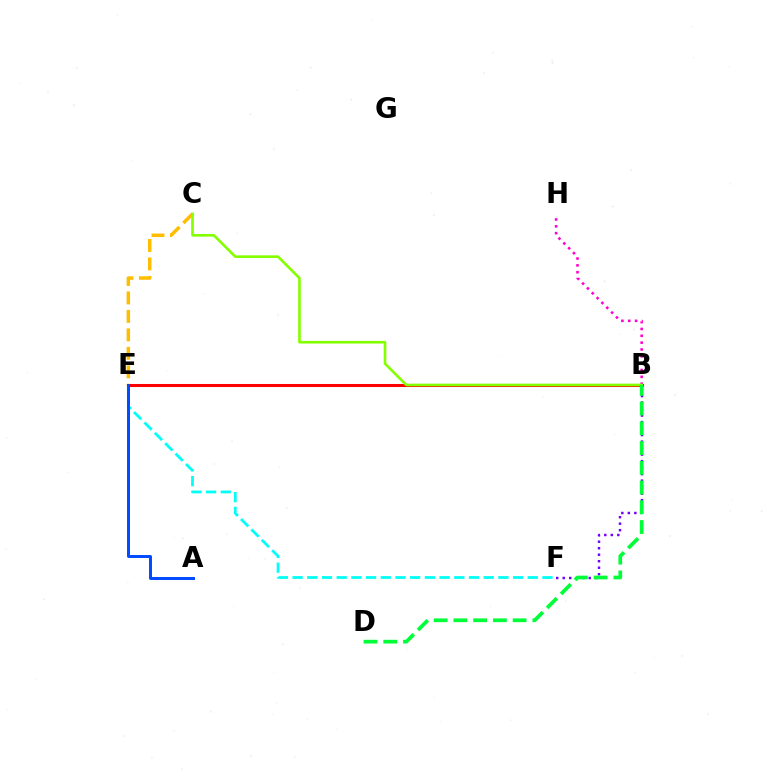{('B', 'F'): [{'color': '#7200ff', 'line_style': 'dotted', 'thickness': 1.77}], ('B', 'H'): [{'color': '#ff00cf', 'line_style': 'dotted', 'thickness': 1.86}], ('C', 'E'): [{'color': '#ffbd00', 'line_style': 'dashed', 'thickness': 2.51}], ('B', 'E'): [{'color': '#ff0000', 'line_style': 'solid', 'thickness': 2.19}], ('E', 'F'): [{'color': '#00fff6', 'line_style': 'dashed', 'thickness': 2.0}], ('A', 'E'): [{'color': '#004bff', 'line_style': 'solid', 'thickness': 2.13}], ('B', 'C'): [{'color': '#84ff00', 'line_style': 'solid', 'thickness': 1.9}], ('B', 'D'): [{'color': '#00ff39', 'line_style': 'dashed', 'thickness': 2.68}]}